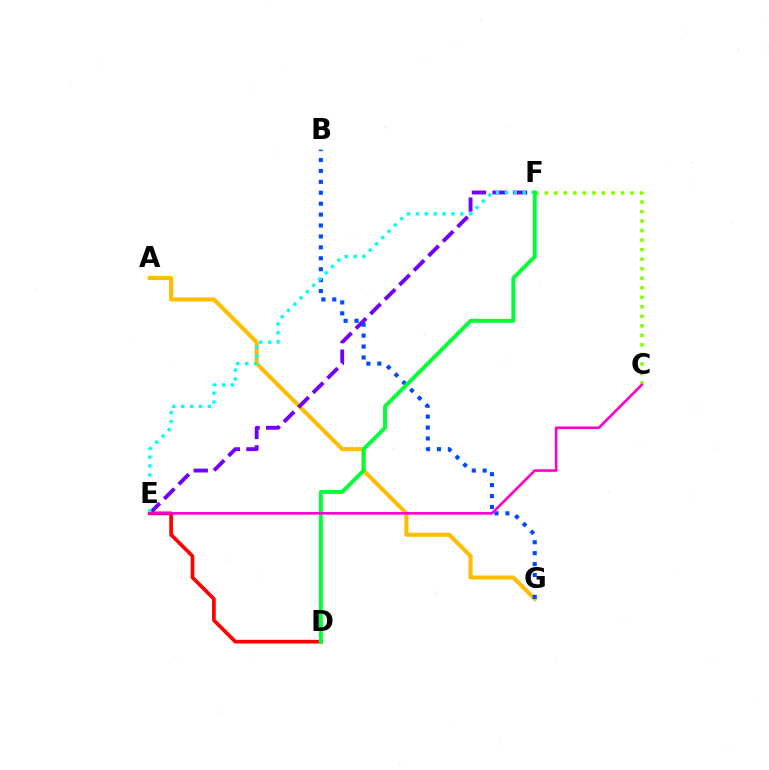{('A', 'G'): [{'color': '#ffbd00', 'line_style': 'solid', 'thickness': 2.94}], ('E', 'F'): [{'color': '#7200ff', 'line_style': 'dashed', 'thickness': 2.79}, {'color': '#00fff6', 'line_style': 'dotted', 'thickness': 2.42}], ('B', 'G'): [{'color': '#004bff', 'line_style': 'dotted', 'thickness': 2.97}], ('D', 'E'): [{'color': '#ff0000', 'line_style': 'solid', 'thickness': 2.65}], ('C', 'F'): [{'color': '#84ff00', 'line_style': 'dotted', 'thickness': 2.59}], ('D', 'F'): [{'color': '#00ff39', 'line_style': 'solid', 'thickness': 2.82}], ('C', 'E'): [{'color': '#ff00cf', 'line_style': 'solid', 'thickness': 1.89}]}